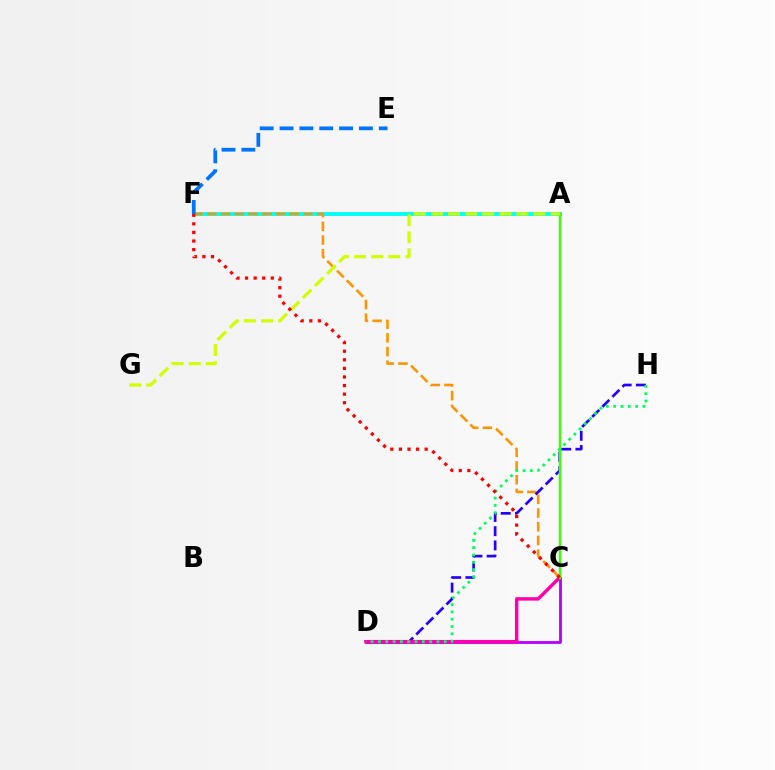{('A', 'F'): [{'color': '#00fff6', 'line_style': 'solid', 'thickness': 2.79}], ('C', 'F'): [{'color': '#ff9400', 'line_style': 'dashed', 'thickness': 1.86}, {'color': '#ff0000', 'line_style': 'dotted', 'thickness': 2.33}], ('C', 'D'): [{'color': '#b900ff', 'line_style': 'solid', 'thickness': 2.03}, {'color': '#ff00ac', 'line_style': 'solid', 'thickness': 2.48}], ('D', 'H'): [{'color': '#2500ff', 'line_style': 'dashed', 'thickness': 1.93}, {'color': '#00ff5c', 'line_style': 'dotted', 'thickness': 1.99}], ('A', 'C'): [{'color': '#3dff00', 'line_style': 'solid', 'thickness': 1.75}], ('E', 'F'): [{'color': '#0074ff', 'line_style': 'dashed', 'thickness': 2.7}], ('A', 'G'): [{'color': '#d1ff00', 'line_style': 'dashed', 'thickness': 2.32}]}